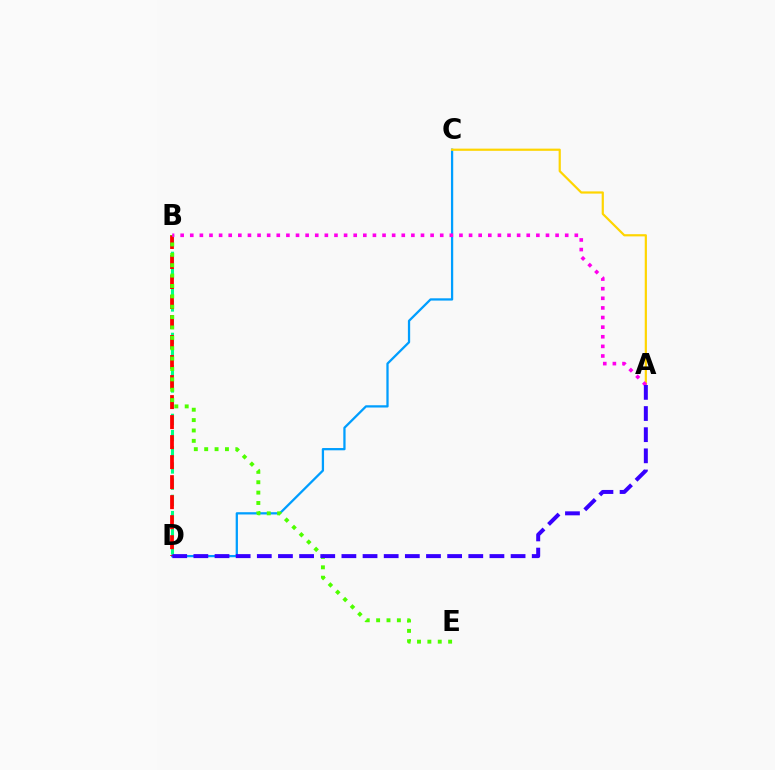{('B', 'D'): [{'color': '#00ff86', 'line_style': 'dashed', 'thickness': 2.2}, {'color': '#ff0000', 'line_style': 'dashed', 'thickness': 2.72}], ('C', 'D'): [{'color': '#009eff', 'line_style': 'solid', 'thickness': 1.64}], ('B', 'E'): [{'color': '#4fff00', 'line_style': 'dotted', 'thickness': 2.82}], ('A', 'C'): [{'color': '#ffd500', 'line_style': 'solid', 'thickness': 1.58}], ('A', 'B'): [{'color': '#ff00ed', 'line_style': 'dotted', 'thickness': 2.61}], ('A', 'D'): [{'color': '#3700ff', 'line_style': 'dashed', 'thickness': 2.87}]}